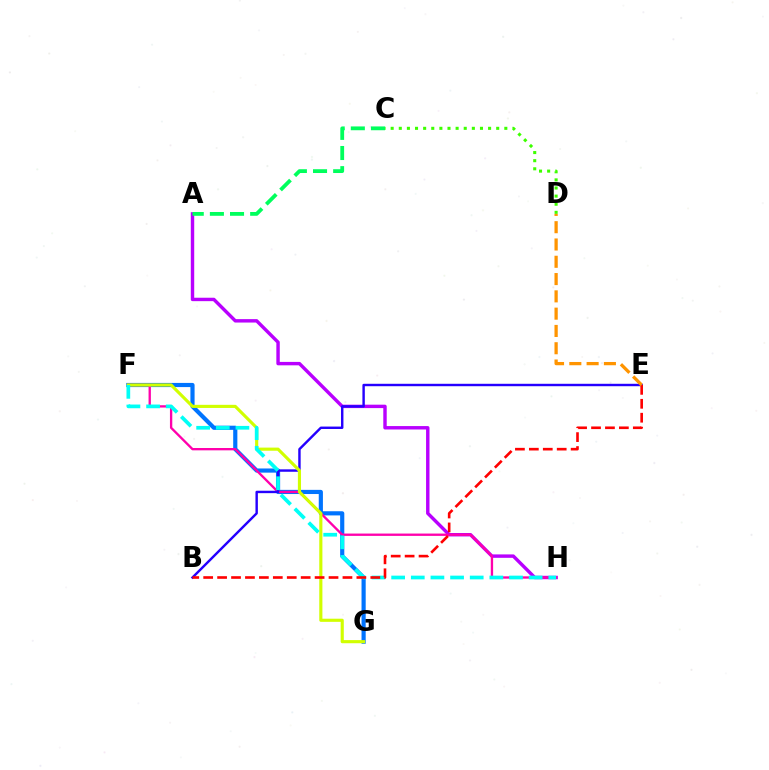{('F', 'G'): [{'color': '#0074ff', 'line_style': 'solid', 'thickness': 3.0}, {'color': '#d1ff00', 'line_style': 'solid', 'thickness': 2.25}], ('A', 'H'): [{'color': '#b900ff', 'line_style': 'solid', 'thickness': 2.46}], ('F', 'H'): [{'color': '#ff00ac', 'line_style': 'solid', 'thickness': 1.68}, {'color': '#00fff6', 'line_style': 'dashed', 'thickness': 2.67}], ('B', 'E'): [{'color': '#2500ff', 'line_style': 'solid', 'thickness': 1.74}, {'color': '#ff0000', 'line_style': 'dashed', 'thickness': 1.89}], ('A', 'C'): [{'color': '#00ff5c', 'line_style': 'dashed', 'thickness': 2.74}], ('C', 'D'): [{'color': '#3dff00', 'line_style': 'dotted', 'thickness': 2.21}], ('D', 'E'): [{'color': '#ff9400', 'line_style': 'dashed', 'thickness': 2.35}]}